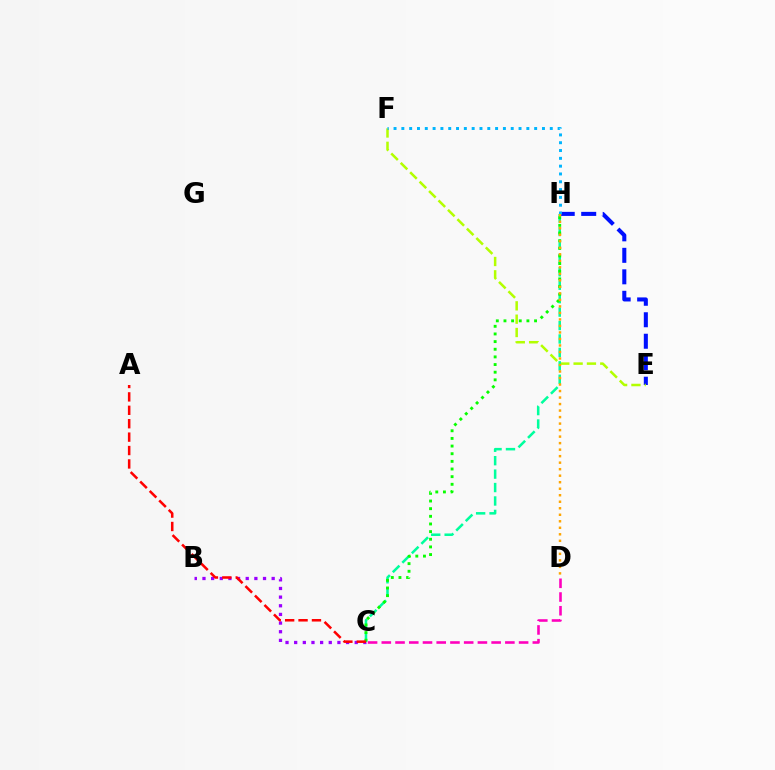{('E', 'H'): [{'color': '#0010ff', 'line_style': 'dashed', 'thickness': 2.92}], ('E', 'F'): [{'color': '#b3ff00', 'line_style': 'dashed', 'thickness': 1.81}], ('C', 'H'): [{'color': '#00ff9d', 'line_style': 'dashed', 'thickness': 1.82}, {'color': '#08ff00', 'line_style': 'dotted', 'thickness': 2.08}], ('B', 'C'): [{'color': '#9b00ff', 'line_style': 'dotted', 'thickness': 2.35}], ('F', 'H'): [{'color': '#00b5ff', 'line_style': 'dotted', 'thickness': 2.12}], ('D', 'H'): [{'color': '#ffa500', 'line_style': 'dotted', 'thickness': 1.77}], ('A', 'C'): [{'color': '#ff0000', 'line_style': 'dashed', 'thickness': 1.82}], ('C', 'D'): [{'color': '#ff00bd', 'line_style': 'dashed', 'thickness': 1.87}]}